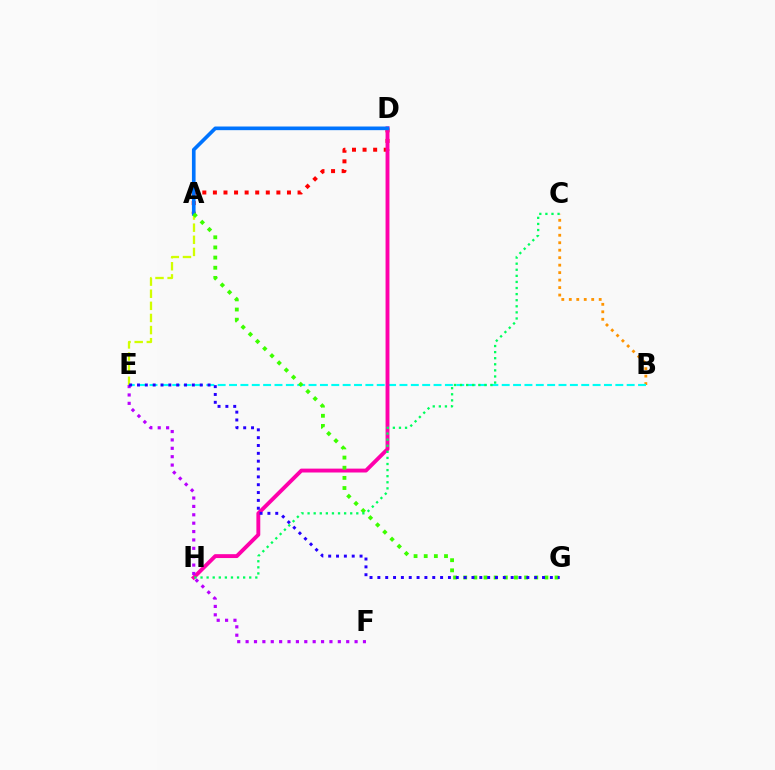{('A', 'E'): [{'color': '#d1ff00', 'line_style': 'dashed', 'thickness': 1.65}], ('B', 'C'): [{'color': '#ff9400', 'line_style': 'dotted', 'thickness': 2.03}], ('B', 'E'): [{'color': '#00fff6', 'line_style': 'dashed', 'thickness': 1.54}], ('A', 'D'): [{'color': '#ff0000', 'line_style': 'dotted', 'thickness': 2.87}, {'color': '#0074ff', 'line_style': 'solid', 'thickness': 2.63}], ('D', 'H'): [{'color': '#ff00ac', 'line_style': 'solid', 'thickness': 2.79}], ('A', 'G'): [{'color': '#3dff00', 'line_style': 'dotted', 'thickness': 2.76}], ('C', 'H'): [{'color': '#00ff5c', 'line_style': 'dotted', 'thickness': 1.65}], ('E', 'F'): [{'color': '#b900ff', 'line_style': 'dotted', 'thickness': 2.28}], ('E', 'G'): [{'color': '#2500ff', 'line_style': 'dotted', 'thickness': 2.13}]}